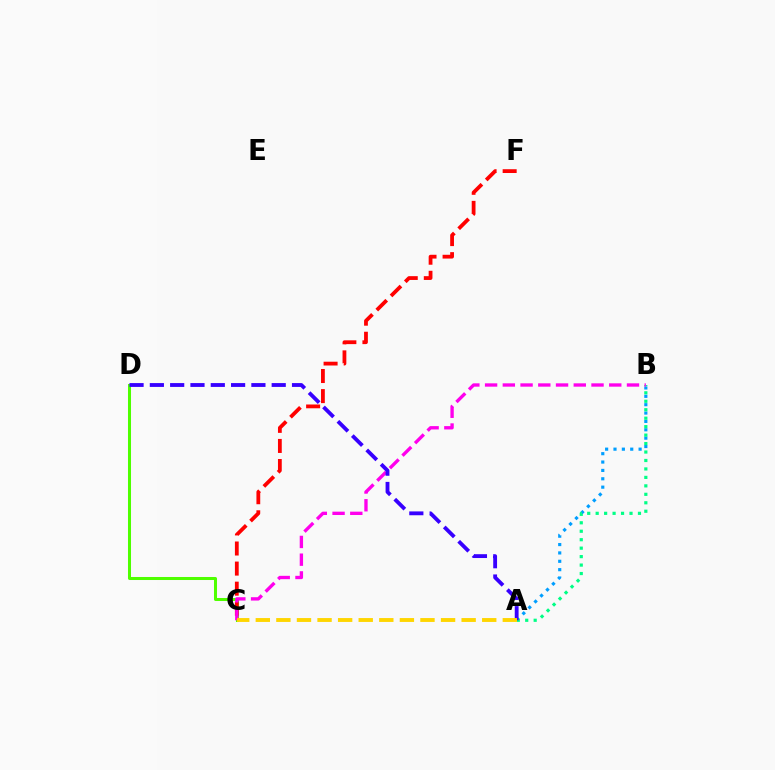{('C', 'D'): [{'color': '#4fff00', 'line_style': 'solid', 'thickness': 2.18}], ('C', 'F'): [{'color': '#ff0000', 'line_style': 'dashed', 'thickness': 2.73}], ('A', 'B'): [{'color': '#009eff', 'line_style': 'dotted', 'thickness': 2.27}, {'color': '#00ff86', 'line_style': 'dotted', 'thickness': 2.3}], ('B', 'C'): [{'color': '#ff00ed', 'line_style': 'dashed', 'thickness': 2.41}], ('A', 'D'): [{'color': '#3700ff', 'line_style': 'dashed', 'thickness': 2.76}], ('A', 'C'): [{'color': '#ffd500', 'line_style': 'dashed', 'thickness': 2.8}]}